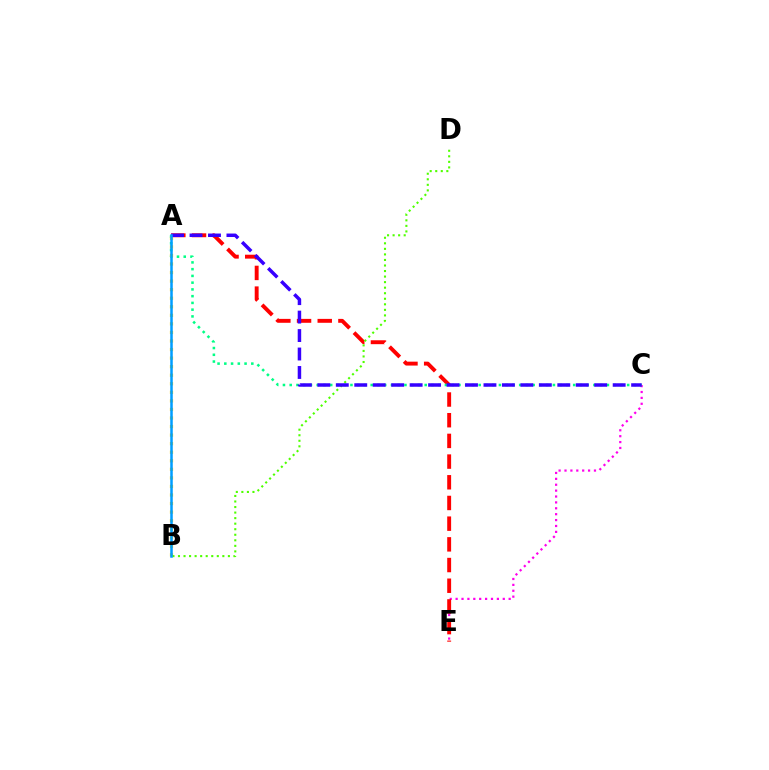{('C', 'E'): [{'color': '#ff00ed', 'line_style': 'dotted', 'thickness': 1.6}], ('A', 'E'): [{'color': '#ff0000', 'line_style': 'dashed', 'thickness': 2.81}], ('A', 'C'): [{'color': '#00ff86', 'line_style': 'dotted', 'thickness': 1.83}, {'color': '#3700ff', 'line_style': 'dashed', 'thickness': 2.51}], ('A', 'B'): [{'color': '#ffd500', 'line_style': 'dotted', 'thickness': 2.32}, {'color': '#009eff', 'line_style': 'solid', 'thickness': 1.82}], ('B', 'D'): [{'color': '#4fff00', 'line_style': 'dotted', 'thickness': 1.51}]}